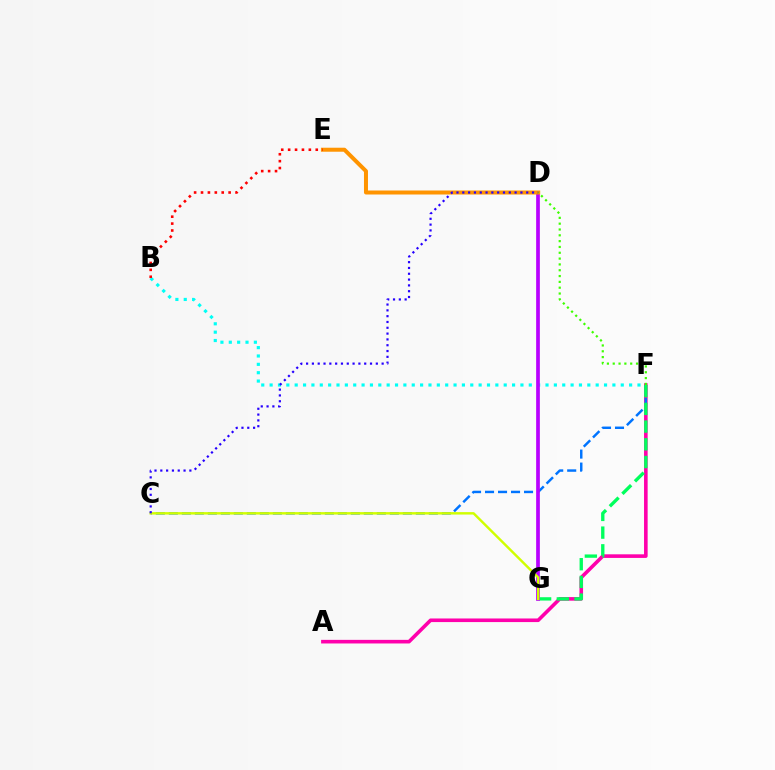{('A', 'F'): [{'color': '#ff00ac', 'line_style': 'solid', 'thickness': 2.59}], ('C', 'F'): [{'color': '#0074ff', 'line_style': 'dashed', 'thickness': 1.77}], ('F', 'G'): [{'color': '#00ff5c', 'line_style': 'dashed', 'thickness': 2.41}], ('B', 'F'): [{'color': '#00fff6', 'line_style': 'dotted', 'thickness': 2.27}], ('D', 'G'): [{'color': '#b900ff', 'line_style': 'solid', 'thickness': 2.67}], ('D', 'E'): [{'color': '#ff9400', 'line_style': 'solid', 'thickness': 2.88}], ('D', 'F'): [{'color': '#3dff00', 'line_style': 'dotted', 'thickness': 1.58}], ('C', 'G'): [{'color': '#d1ff00', 'line_style': 'solid', 'thickness': 1.75}], ('C', 'D'): [{'color': '#2500ff', 'line_style': 'dotted', 'thickness': 1.58}], ('B', 'E'): [{'color': '#ff0000', 'line_style': 'dotted', 'thickness': 1.88}]}